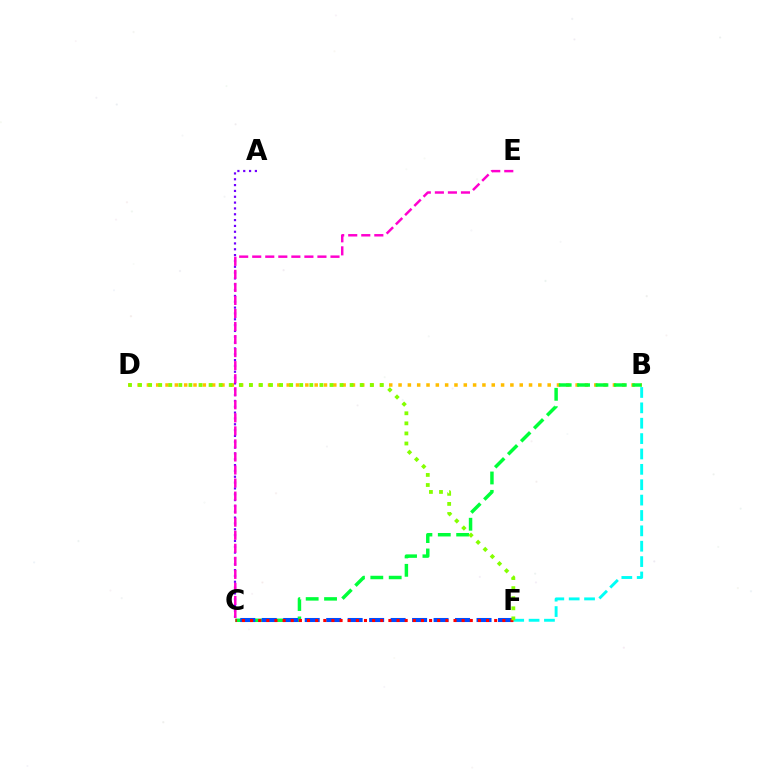{('B', 'D'): [{'color': '#ffbd00', 'line_style': 'dotted', 'thickness': 2.53}], ('A', 'C'): [{'color': '#7200ff', 'line_style': 'dotted', 'thickness': 1.58}], ('C', 'E'): [{'color': '#ff00cf', 'line_style': 'dashed', 'thickness': 1.77}], ('B', 'C'): [{'color': '#00ff39', 'line_style': 'dashed', 'thickness': 2.5}], ('B', 'F'): [{'color': '#00fff6', 'line_style': 'dashed', 'thickness': 2.09}], ('C', 'F'): [{'color': '#004bff', 'line_style': 'dashed', 'thickness': 2.92}, {'color': '#ff0000', 'line_style': 'dotted', 'thickness': 2.21}], ('D', 'F'): [{'color': '#84ff00', 'line_style': 'dotted', 'thickness': 2.74}]}